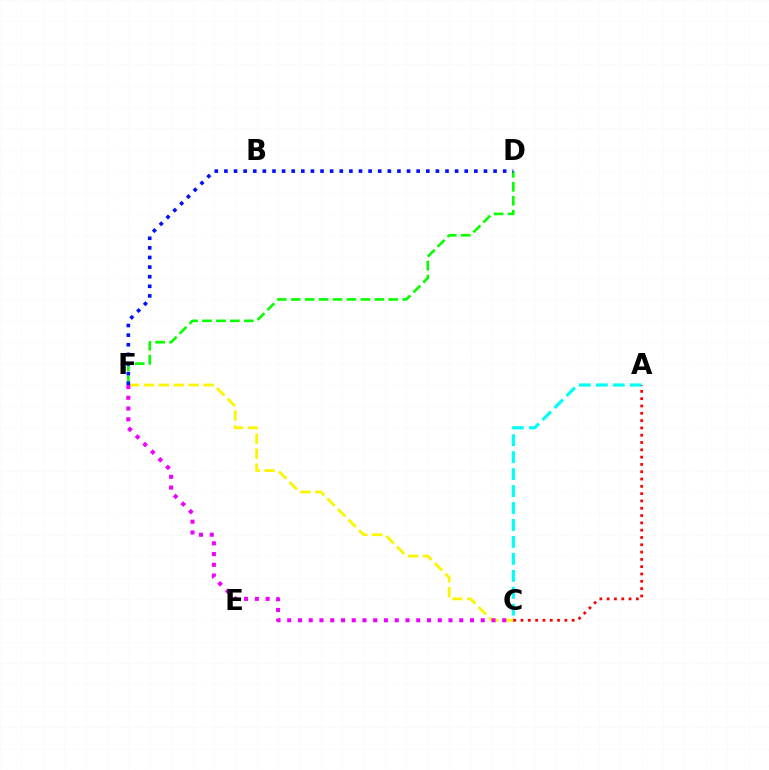{('D', 'F'): [{'color': '#08ff00', 'line_style': 'dashed', 'thickness': 1.89}, {'color': '#0010ff', 'line_style': 'dotted', 'thickness': 2.61}], ('C', 'F'): [{'color': '#fcf500', 'line_style': 'dashed', 'thickness': 2.02}, {'color': '#ee00ff', 'line_style': 'dotted', 'thickness': 2.92}], ('A', 'C'): [{'color': '#00fff6', 'line_style': 'dashed', 'thickness': 2.3}, {'color': '#ff0000', 'line_style': 'dotted', 'thickness': 1.98}]}